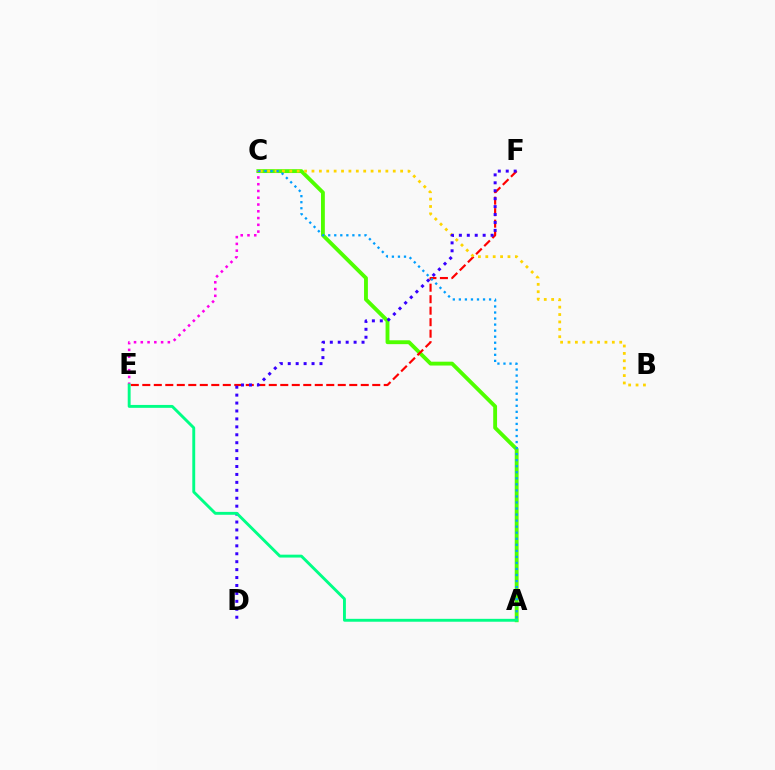{('A', 'C'): [{'color': '#4fff00', 'line_style': 'solid', 'thickness': 2.78}, {'color': '#009eff', 'line_style': 'dotted', 'thickness': 1.64}], ('E', 'F'): [{'color': '#ff0000', 'line_style': 'dashed', 'thickness': 1.56}], ('B', 'C'): [{'color': '#ffd500', 'line_style': 'dotted', 'thickness': 2.01}], ('C', 'E'): [{'color': '#ff00ed', 'line_style': 'dotted', 'thickness': 1.84}], ('D', 'F'): [{'color': '#3700ff', 'line_style': 'dotted', 'thickness': 2.15}], ('A', 'E'): [{'color': '#00ff86', 'line_style': 'solid', 'thickness': 2.08}]}